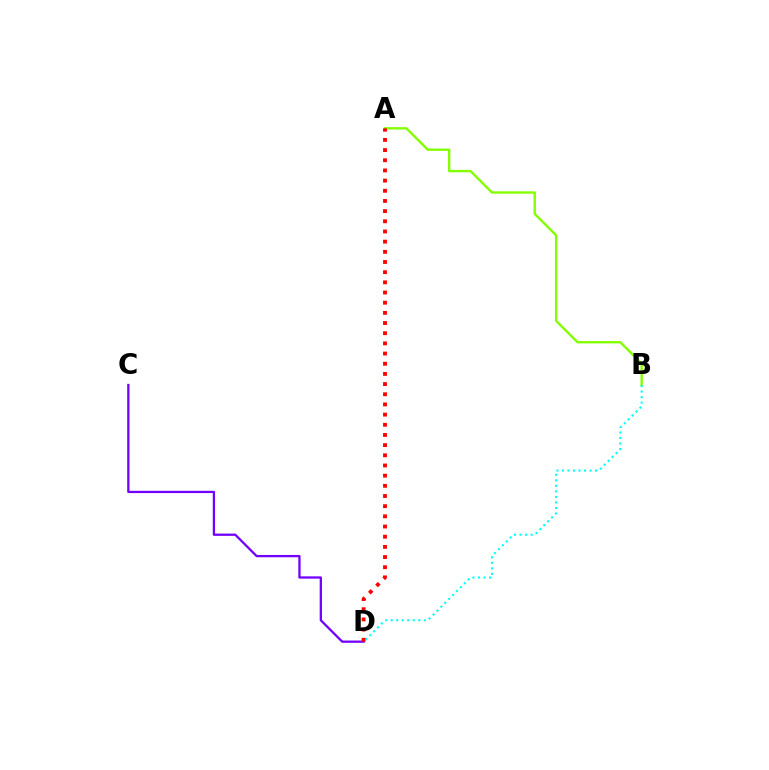{('C', 'D'): [{'color': '#7200ff', 'line_style': 'solid', 'thickness': 1.64}], ('A', 'B'): [{'color': '#84ff00', 'line_style': 'solid', 'thickness': 1.71}], ('B', 'D'): [{'color': '#00fff6', 'line_style': 'dotted', 'thickness': 1.5}], ('A', 'D'): [{'color': '#ff0000', 'line_style': 'dotted', 'thickness': 2.76}]}